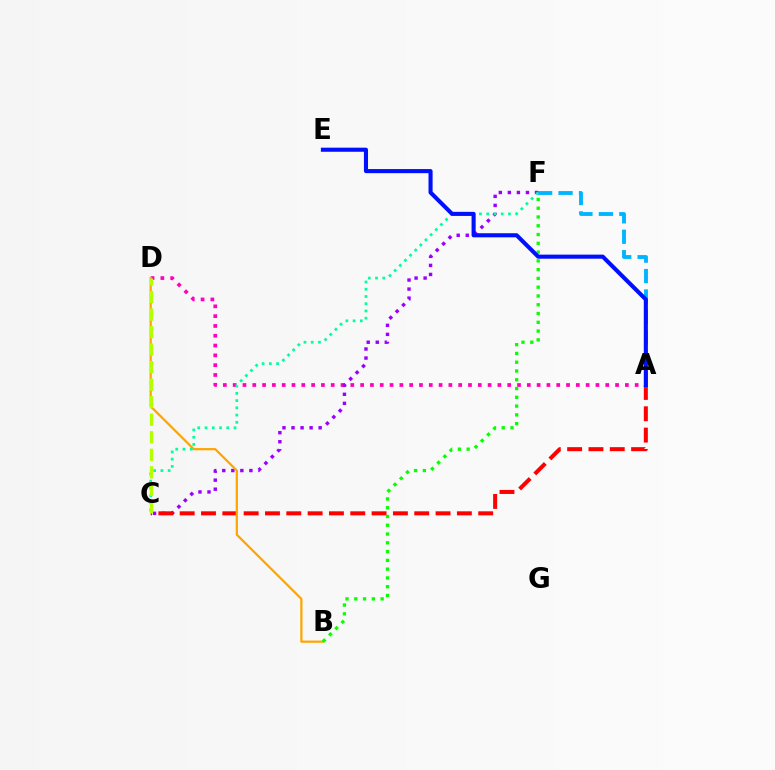{('A', 'F'): [{'color': '#00b5ff', 'line_style': 'dashed', 'thickness': 2.78}], ('A', 'D'): [{'color': '#ff00bd', 'line_style': 'dotted', 'thickness': 2.66}], ('C', 'F'): [{'color': '#9b00ff', 'line_style': 'dotted', 'thickness': 2.46}, {'color': '#00ff9d', 'line_style': 'dotted', 'thickness': 1.97}], ('A', 'C'): [{'color': '#ff0000', 'line_style': 'dashed', 'thickness': 2.9}], ('B', 'D'): [{'color': '#ffa500', 'line_style': 'solid', 'thickness': 1.61}], ('B', 'F'): [{'color': '#08ff00', 'line_style': 'dotted', 'thickness': 2.38}], ('C', 'D'): [{'color': '#b3ff00', 'line_style': 'dashed', 'thickness': 2.38}], ('A', 'E'): [{'color': '#0010ff', 'line_style': 'solid', 'thickness': 2.94}]}